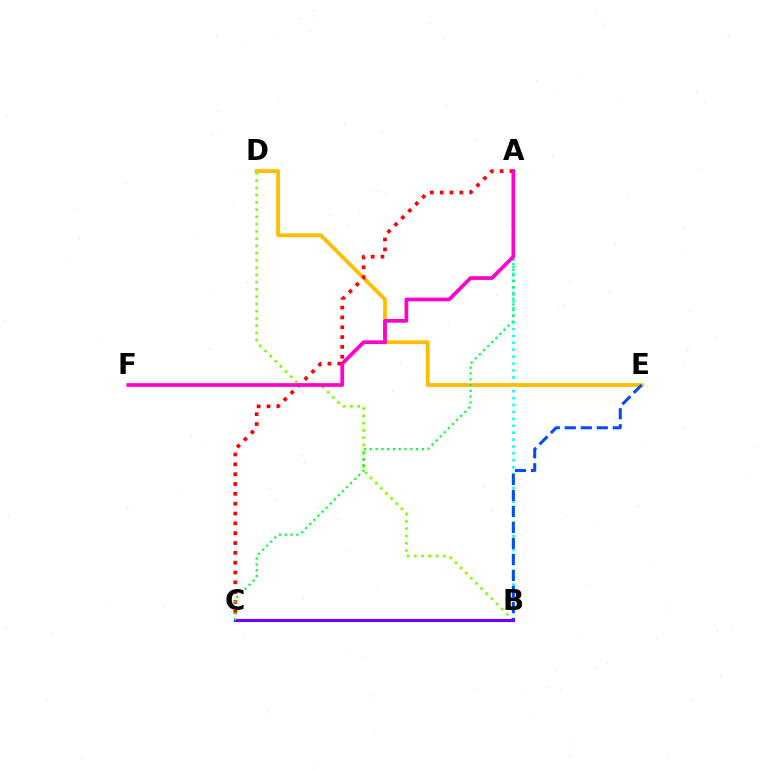{('A', 'B'): [{'color': '#00fff6', 'line_style': 'dotted', 'thickness': 1.88}], ('D', 'E'): [{'color': '#ffbd00', 'line_style': 'solid', 'thickness': 2.72}], ('B', 'D'): [{'color': '#84ff00', 'line_style': 'dotted', 'thickness': 1.97}], ('A', 'C'): [{'color': '#ff0000', 'line_style': 'dotted', 'thickness': 2.67}, {'color': '#00ff39', 'line_style': 'dotted', 'thickness': 1.57}], ('B', 'E'): [{'color': '#004bff', 'line_style': 'dashed', 'thickness': 2.17}], ('B', 'C'): [{'color': '#7200ff', 'line_style': 'solid', 'thickness': 2.24}], ('A', 'F'): [{'color': '#ff00cf', 'line_style': 'solid', 'thickness': 2.67}]}